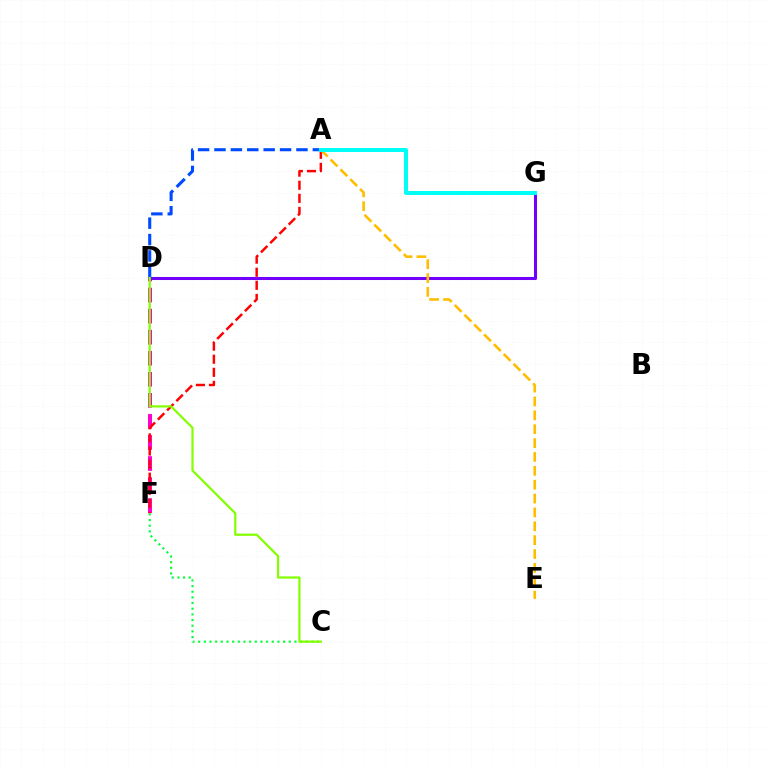{('D', 'F'): [{'color': '#ff00cf', 'line_style': 'dashed', 'thickness': 2.86}], ('A', 'F'): [{'color': '#ff0000', 'line_style': 'dashed', 'thickness': 1.78}], ('C', 'F'): [{'color': '#00ff39', 'line_style': 'dotted', 'thickness': 1.54}], ('D', 'G'): [{'color': '#7200ff', 'line_style': 'solid', 'thickness': 2.2}], ('A', 'D'): [{'color': '#004bff', 'line_style': 'dashed', 'thickness': 2.23}], ('A', 'E'): [{'color': '#ffbd00', 'line_style': 'dashed', 'thickness': 1.88}], ('A', 'G'): [{'color': '#00fff6', 'line_style': 'solid', 'thickness': 2.89}], ('C', 'D'): [{'color': '#84ff00', 'line_style': 'solid', 'thickness': 1.59}]}